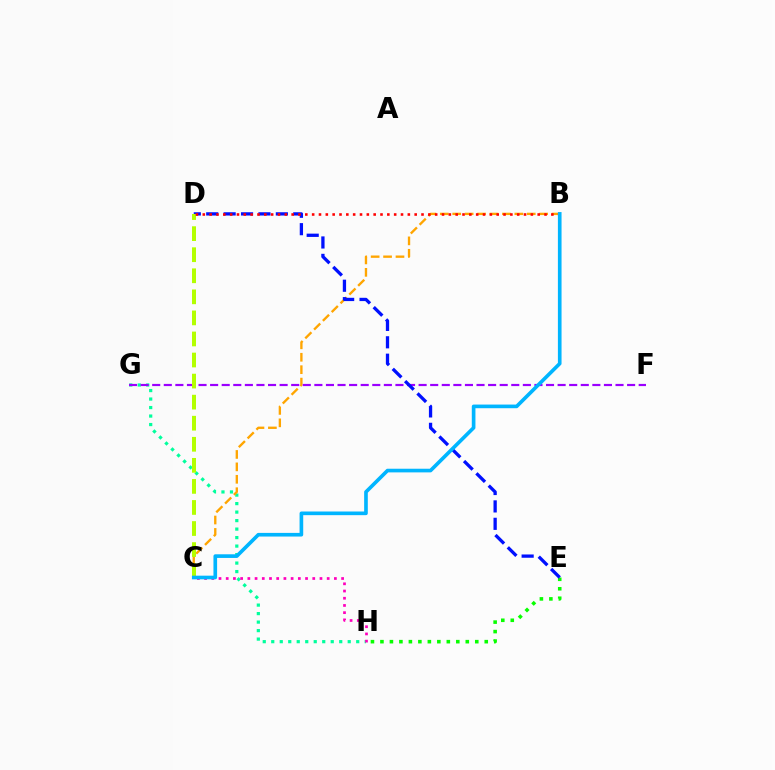{('G', 'H'): [{'color': '#00ff9d', 'line_style': 'dotted', 'thickness': 2.31}], ('B', 'C'): [{'color': '#ffa500', 'line_style': 'dashed', 'thickness': 1.69}, {'color': '#00b5ff', 'line_style': 'solid', 'thickness': 2.63}], ('F', 'G'): [{'color': '#9b00ff', 'line_style': 'dashed', 'thickness': 1.57}], ('E', 'H'): [{'color': '#08ff00', 'line_style': 'dotted', 'thickness': 2.58}], ('D', 'E'): [{'color': '#0010ff', 'line_style': 'dashed', 'thickness': 2.36}], ('C', 'H'): [{'color': '#ff00bd', 'line_style': 'dotted', 'thickness': 1.96}], ('C', 'D'): [{'color': '#b3ff00', 'line_style': 'dashed', 'thickness': 2.86}], ('B', 'D'): [{'color': '#ff0000', 'line_style': 'dotted', 'thickness': 1.86}]}